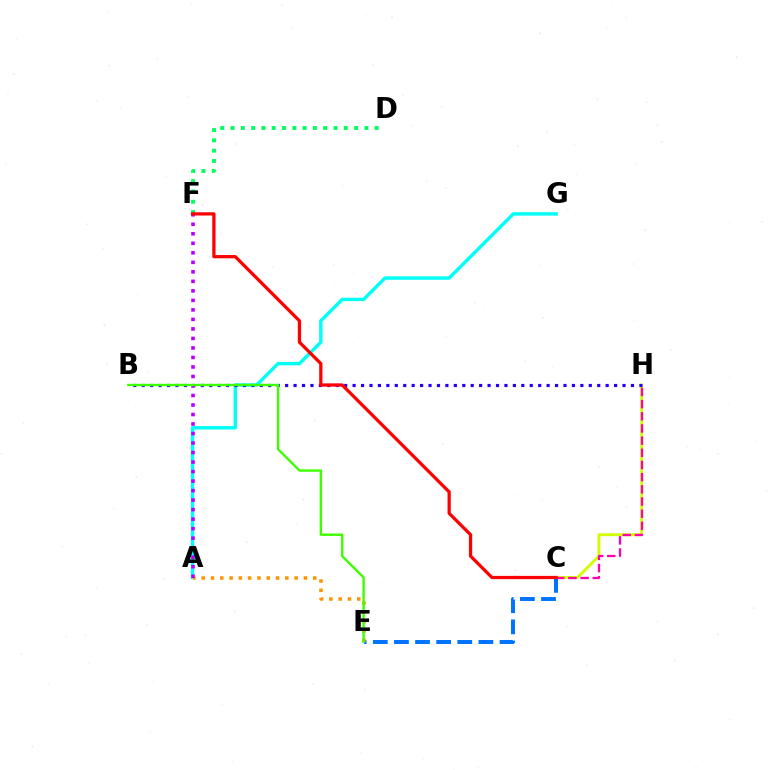{('D', 'F'): [{'color': '#00ff5c', 'line_style': 'dotted', 'thickness': 2.8}], ('C', 'H'): [{'color': '#d1ff00', 'line_style': 'solid', 'thickness': 2.07}, {'color': '#ff00ac', 'line_style': 'dashed', 'thickness': 1.65}], ('A', 'G'): [{'color': '#00fff6', 'line_style': 'solid', 'thickness': 2.46}], ('C', 'E'): [{'color': '#0074ff', 'line_style': 'dashed', 'thickness': 2.87}], ('B', 'H'): [{'color': '#2500ff', 'line_style': 'dotted', 'thickness': 2.29}], ('A', 'E'): [{'color': '#ff9400', 'line_style': 'dotted', 'thickness': 2.53}], ('A', 'F'): [{'color': '#b900ff', 'line_style': 'dotted', 'thickness': 2.58}], ('B', 'E'): [{'color': '#3dff00', 'line_style': 'solid', 'thickness': 1.72}], ('C', 'F'): [{'color': '#ff0000', 'line_style': 'solid', 'thickness': 2.34}]}